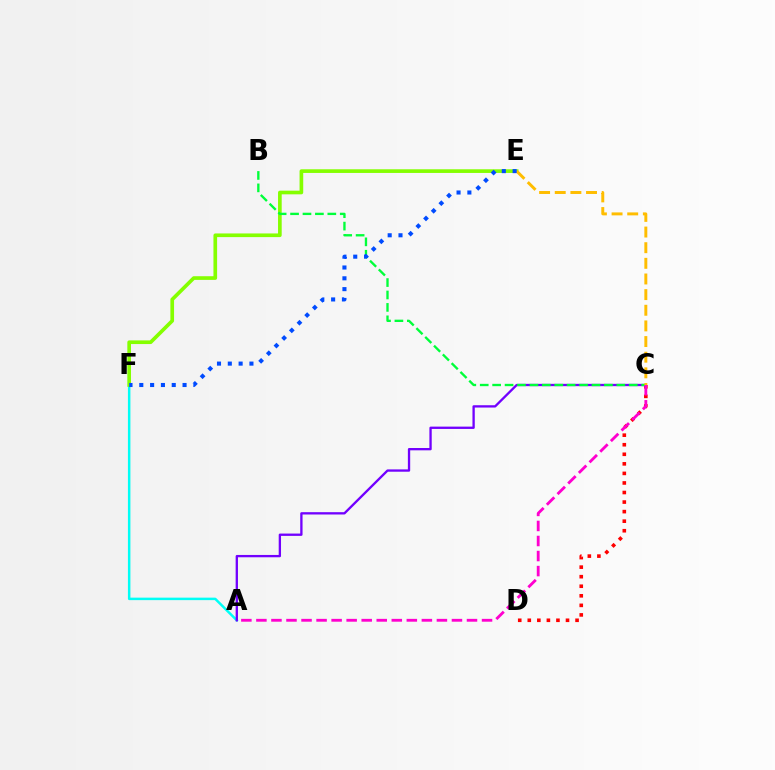{('A', 'F'): [{'color': '#00fff6', 'line_style': 'solid', 'thickness': 1.79}], ('E', 'F'): [{'color': '#84ff00', 'line_style': 'solid', 'thickness': 2.64}, {'color': '#004bff', 'line_style': 'dotted', 'thickness': 2.94}], ('C', 'D'): [{'color': '#ff0000', 'line_style': 'dotted', 'thickness': 2.6}], ('A', 'C'): [{'color': '#7200ff', 'line_style': 'solid', 'thickness': 1.67}, {'color': '#ff00cf', 'line_style': 'dashed', 'thickness': 2.04}], ('B', 'C'): [{'color': '#00ff39', 'line_style': 'dashed', 'thickness': 1.69}], ('C', 'E'): [{'color': '#ffbd00', 'line_style': 'dashed', 'thickness': 2.13}]}